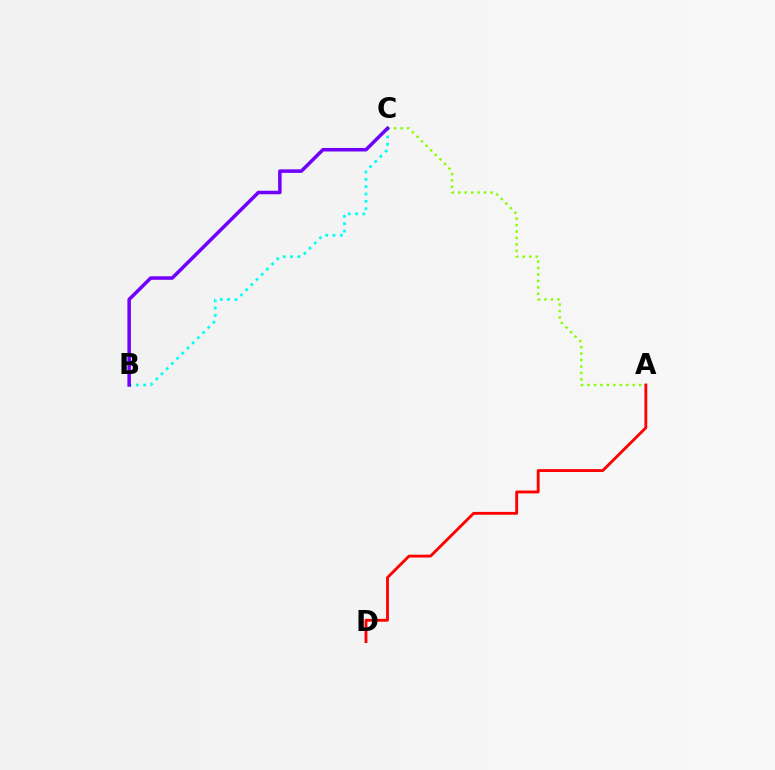{('A', 'C'): [{'color': '#84ff00', 'line_style': 'dotted', 'thickness': 1.75}], ('A', 'D'): [{'color': '#ff0000', 'line_style': 'solid', 'thickness': 2.05}], ('B', 'C'): [{'color': '#00fff6', 'line_style': 'dotted', 'thickness': 1.99}, {'color': '#7200ff', 'line_style': 'solid', 'thickness': 2.53}]}